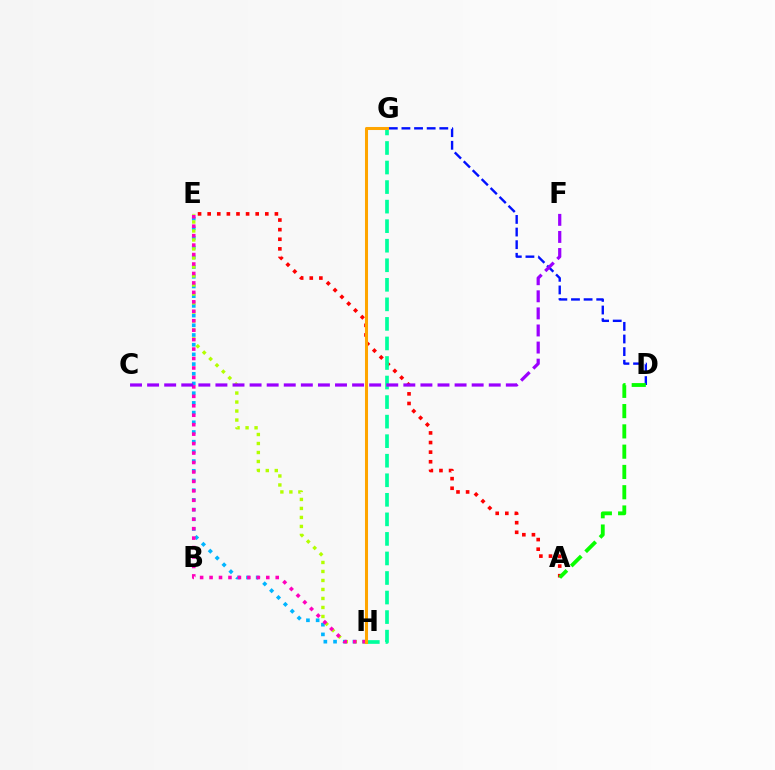{('E', 'H'): [{'color': '#00b5ff', 'line_style': 'dotted', 'thickness': 2.64}, {'color': '#b3ff00', 'line_style': 'dotted', 'thickness': 2.44}, {'color': '#ff00bd', 'line_style': 'dotted', 'thickness': 2.57}], ('D', 'G'): [{'color': '#0010ff', 'line_style': 'dashed', 'thickness': 1.72}], ('A', 'E'): [{'color': '#ff0000', 'line_style': 'dotted', 'thickness': 2.61}], ('A', 'D'): [{'color': '#08ff00', 'line_style': 'dashed', 'thickness': 2.75}], ('G', 'H'): [{'color': '#00ff9d', 'line_style': 'dashed', 'thickness': 2.66}, {'color': '#ffa500', 'line_style': 'solid', 'thickness': 2.19}], ('C', 'F'): [{'color': '#9b00ff', 'line_style': 'dashed', 'thickness': 2.32}]}